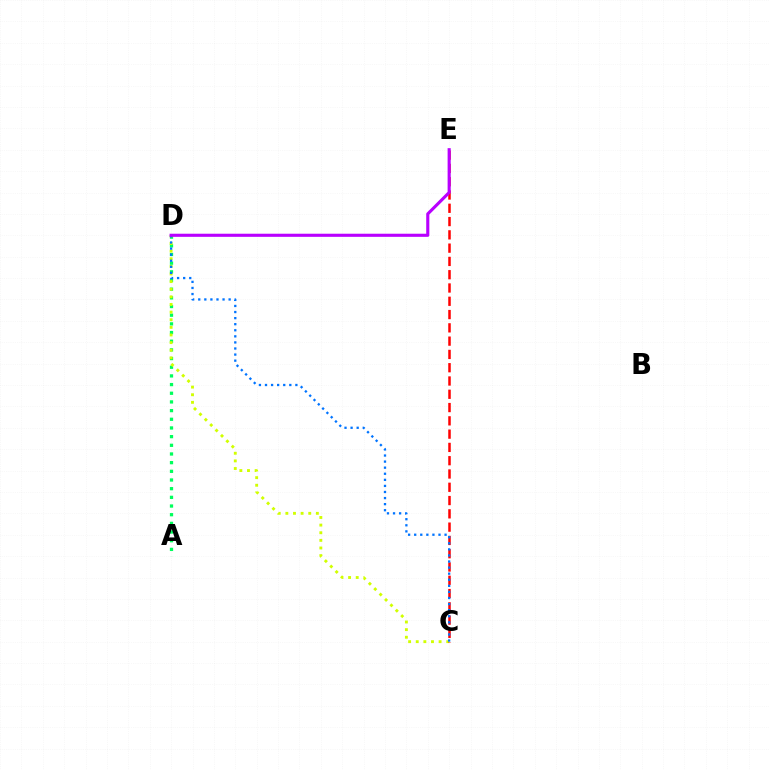{('A', 'D'): [{'color': '#00ff5c', 'line_style': 'dotted', 'thickness': 2.36}], ('C', 'D'): [{'color': '#d1ff00', 'line_style': 'dotted', 'thickness': 2.07}, {'color': '#0074ff', 'line_style': 'dotted', 'thickness': 1.65}], ('C', 'E'): [{'color': '#ff0000', 'line_style': 'dashed', 'thickness': 1.8}], ('D', 'E'): [{'color': '#b900ff', 'line_style': 'solid', 'thickness': 2.24}]}